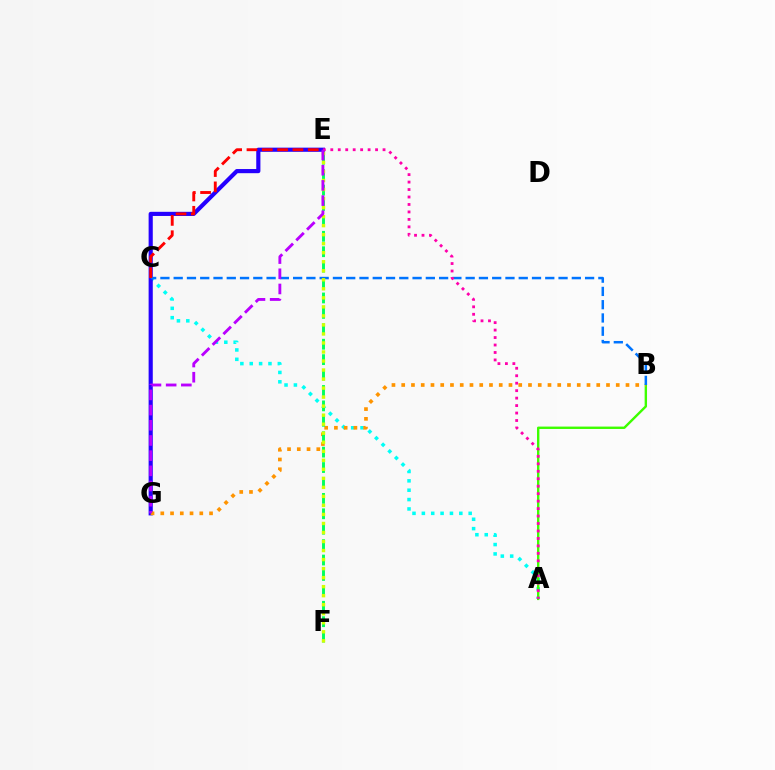{('A', 'C'): [{'color': '#00fff6', 'line_style': 'dotted', 'thickness': 2.54}], ('A', 'B'): [{'color': '#3dff00', 'line_style': 'solid', 'thickness': 1.72}], ('E', 'G'): [{'color': '#2500ff', 'line_style': 'solid', 'thickness': 2.99}, {'color': '#b900ff', 'line_style': 'dashed', 'thickness': 2.06}], ('B', 'G'): [{'color': '#ff9400', 'line_style': 'dotted', 'thickness': 2.65}], ('E', 'F'): [{'color': '#00ff5c', 'line_style': 'dashed', 'thickness': 2.09}, {'color': '#d1ff00', 'line_style': 'dotted', 'thickness': 2.45}], ('B', 'C'): [{'color': '#0074ff', 'line_style': 'dashed', 'thickness': 1.8}], ('A', 'E'): [{'color': '#ff00ac', 'line_style': 'dotted', 'thickness': 2.03}], ('C', 'E'): [{'color': '#ff0000', 'line_style': 'dashed', 'thickness': 2.08}]}